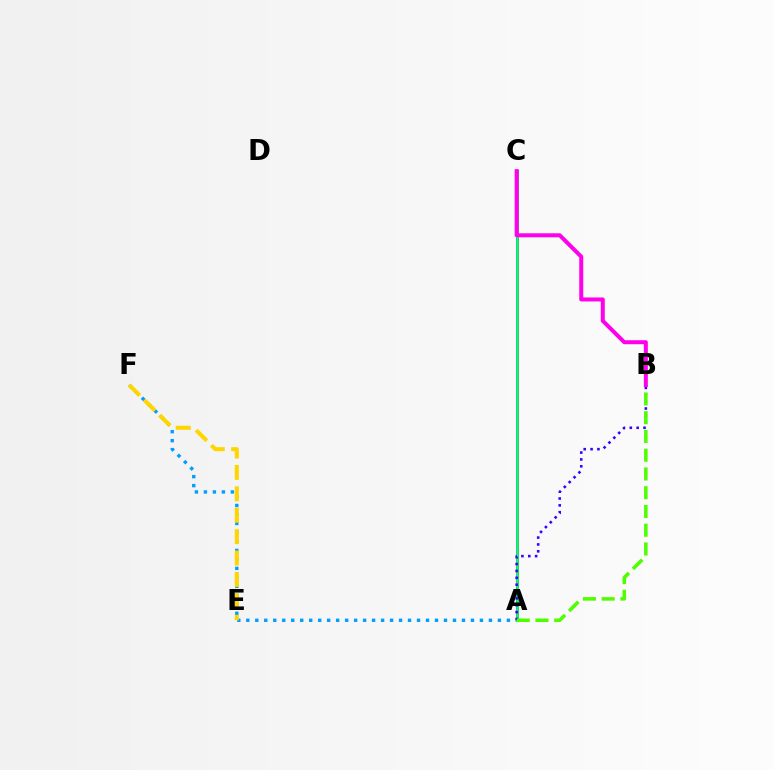{('A', 'C'): [{'color': '#ff0000', 'line_style': 'solid', 'thickness': 2.17}, {'color': '#00ff86', 'line_style': 'solid', 'thickness': 1.88}], ('A', 'F'): [{'color': '#009eff', 'line_style': 'dotted', 'thickness': 2.44}], ('E', 'F'): [{'color': '#ffd500', 'line_style': 'dashed', 'thickness': 2.91}], ('A', 'B'): [{'color': '#3700ff', 'line_style': 'dotted', 'thickness': 1.86}, {'color': '#4fff00', 'line_style': 'dashed', 'thickness': 2.55}], ('B', 'C'): [{'color': '#ff00ed', 'line_style': 'solid', 'thickness': 2.88}]}